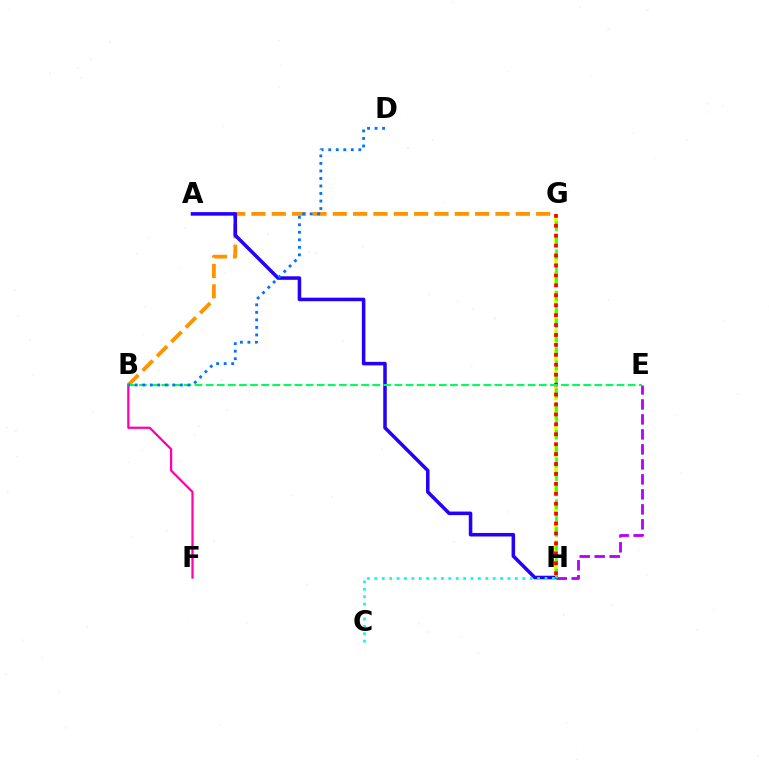{('B', 'G'): [{'color': '#ff9400', 'line_style': 'dashed', 'thickness': 2.76}], ('E', 'H'): [{'color': '#b900ff', 'line_style': 'dashed', 'thickness': 2.04}], ('B', 'F'): [{'color': '#ff00ac', 'line_style': 'solid', 'thickness': 1.61}], ('A', 'H'): [{'color': '#2500ff', 'line_style': 'solid', 'thickness': 2.54}], ('C', 'H'): [{'color': '#00fff6', 'line_style': 'dotted', 'thickness': 2.01}], ('G', 'H'): [{'color': '#d1ff00', 'line_style': 'dashed', 'thickness': 2.61}, {'color': '#3dff00', 'line_style': 'dashed', 'thickness': 1.89}, {'color': '#ff0000', 'line_style': 'dotted', 'thickness': 2.7}], ('B', 'E'): [{'color': '#00ff5c', 'line_style': 'dashed', 'thickness': 1.51}], ('B', 'D'): [{'color': '#0074ff', 'line_style': 'dotted', 'thickness': 2.04}]}